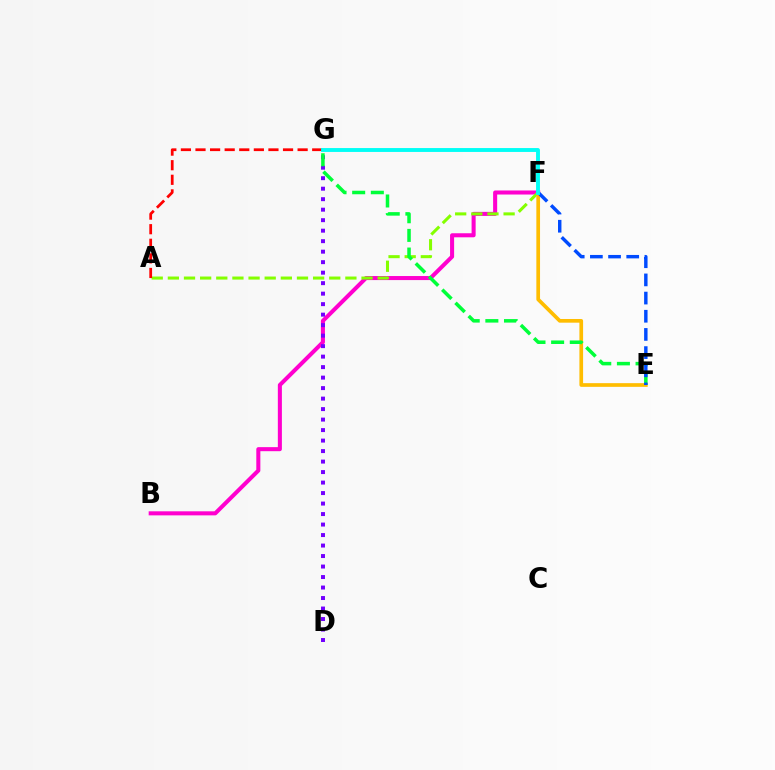{('B', 'F'): [{'color': '#ff00cf', 'line_style': 'solid', 'thickness': 2.91}], ('D', 'G'): [{'color': '#7200ff', 'line_style': 'dotted', 'thickness': 2.85}], ('A', 'F'): [{'color': '#84ff00', 'line_style': 'dashed', 'thickness': 2.19}], ('A', 'G'): [{'color': '#ff0000', 'line_style': 'dashed', 'thickness': 1.98}], ('E', 'F'): [{'color': '#ffbd00', 'line_style': 'solid', 'thickness': 2.66}, {'color': '#004bff', 'line_style': 'dashed', 'thickness': 2.47}], ('E', 'G'): [{'color': '#00ff39', 'line_style': 'dashed', 'thickness': 2.53}], ('F', 'G'): [{'color': '#00fff6', 'line_style': 'solid', 'thickness': 2.8}]}